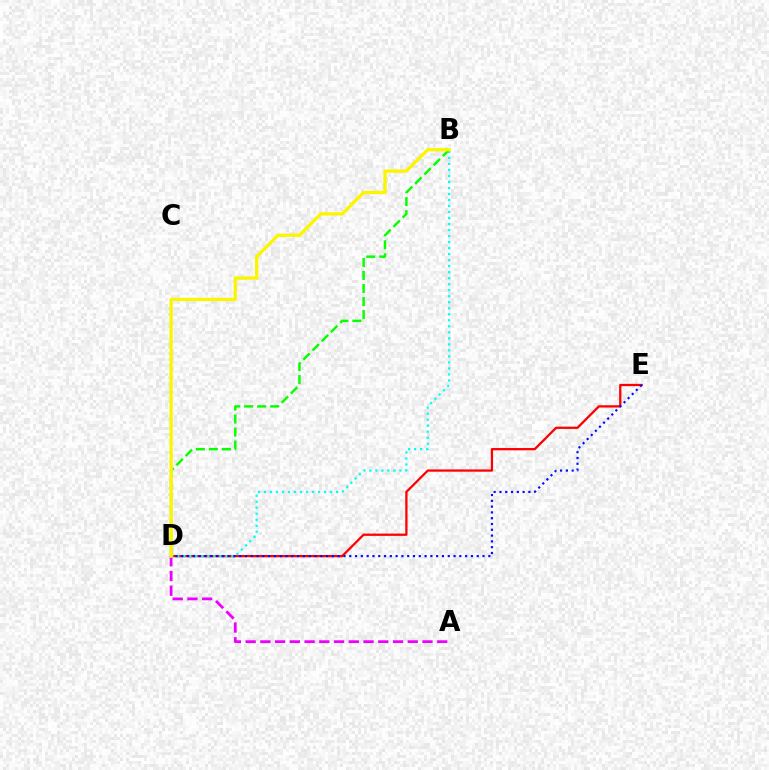{('D', 'E'): [{'color': '#ff0000', 'line_style': 'solid', 'thickness': 1.64}, {'color': '#0010ff', 'line_style': 'dotted', 'thickness': 1.57}], ('B', 'D'): [{'color': '#00fff6', 'line_style': 'dotted', 'thickness': 1.63}, {'color': '#08ff00', 'line_style': 'dashed', 'thickness': 1.77}, {'color': '#fcf500', 'line_style': 'solid', 'thickness': 2.39}], ('A', 'D'): [{'color': '#ee00ff', 'line_style': 'dashed', 'thickness': 2.0}]}